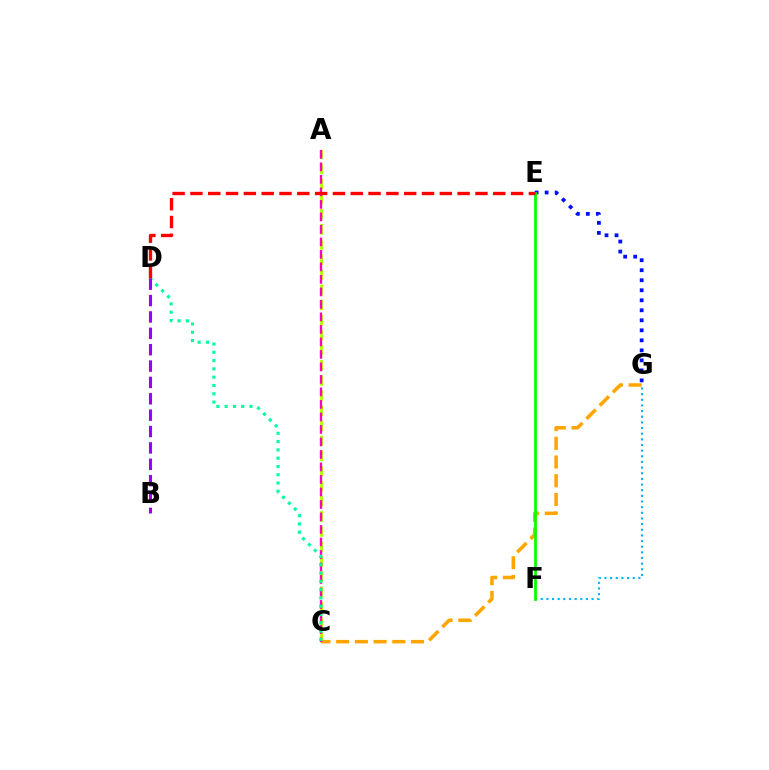{('A', 'C'): [{'color': '#b3ff00', 'line_style': 'dashed', 'thickness': 2.05}, {'color': '#ff00bd', 'line_style': 'dashed', 'thickness': 1.7}], ('F', 'G'): [{'color': '#00b5ff', 'line_style': 'dotted', 'thickness': 1.54}], ('E', 'G'): [{'color': '#0010ff', 'line_style': 'dotted', 'thickness': 2.72}], ('C', 'G'): [{'color': '#ffa500', 'line_style': 'dashed', 'thickness': 2.54}], ('E', 'F'): [{'color': '#08ff00', 'line_style': 'solid', 'thickness': 2.0}], ('C', 'D'): [{'color': '#00ff9d', 'line_style': 'dotted', 'thickness': 2.25}], ('B', 'D'): [{'color': '#9b00ff', 'line_style': 'dashed', 'thickness': 2.22}], ('D', 'E'): [{'color': '#ff0000', 'line_style': 'dashed', 'thickness': 2.42}]}